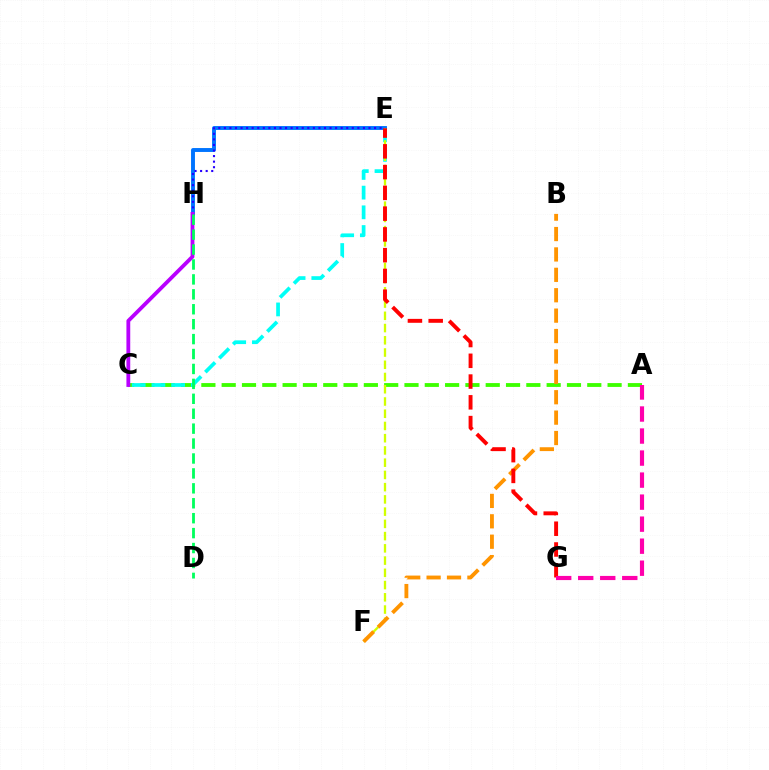{('A', 'C'): [{'color': '#3dff00', 'line_style': 'dashed', 'thickness': 2.76}], ('C', 'E'): [{'color': '#00fff6', 'line_style': 'dashed', 'thickness': 2.68}], ('E', 'H'): [{'color': '#0074ff', 'line_style': 'solid', 'thickness': 2.81}, {'color': '#2500ff', 'line_style': 'dotted', 'thickness': 1.51}], ('E', 'F'): [{'color': '#d1ff00', 'line_style': 'dashed', 'thickness': 1.66}], ('C', 'H'): [{'color': '#b900ff', 'line_style': 'solid', 'thickness': 2.74}], ('B', 'F'): [{'color': '#ff9400', 'line_style': 'dashed', 'thickness': 2.77}], ('E', 'G'): [{'color': '#ff0000', 'line_style': 'dashed', 'thickness': 2.82}], ('D', 'H'): [{'color': '#00ff5c', 'line_style': 'dashed', 'thickness': 2.03}], ('A', 'G'): [{'color': '#ff00ac', 'line_style': 'dashed', 'thickness': 2.99}]}